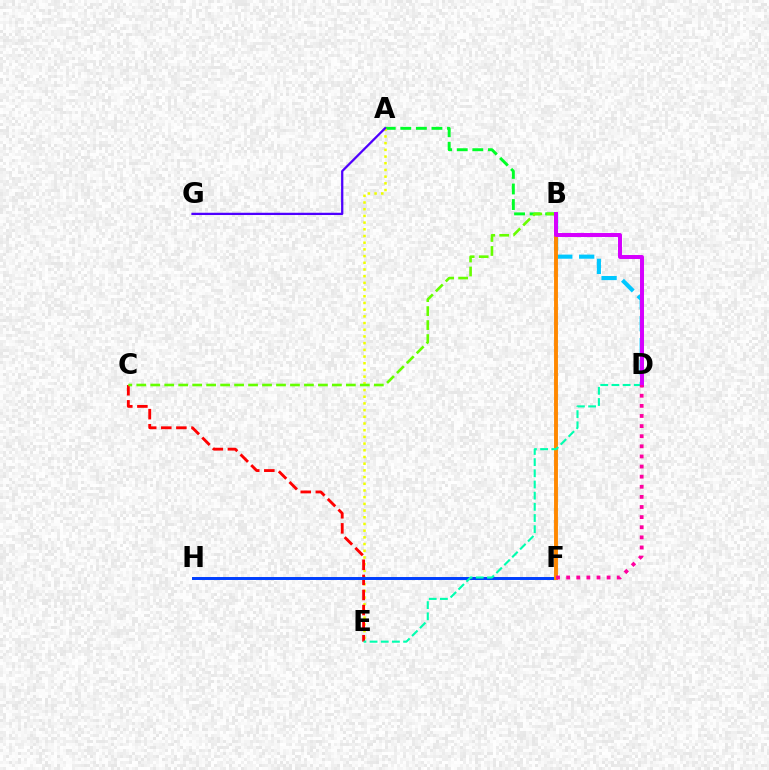{('A', 'B'): [{'color': '#00ff27', 'line_style': 'dashed', 'thickness': 2.11}], ('A', 'E'): [{'color': '#eeff00', 'line_style': 'dotted', 'thickness': 1.82}], ('B', 'D'): [{'color': '#00c7ff', 'line_style': 'dashed', 'thickness': 2.98}, {'color': '#d600ff', 'line_style': 'solid', 'thickness': 2.86}], ('C', 'E'): [{'color': '#ff0000', 'line_style': 'dashed', 'thickness': 2.05}], ('F', 'H'): [{'color': '#003fff', 'line_style': 'solid', 'thickness': 2.13}], ('B', 'F'): [{'color': '#ff8800', 'line_style': 'solid', 'thickness': 2.81}], ('A', 'G'): [{'color': '#4f00ff', 'line_style': 'solid', 'thickness': 1.63}], ('D', 'E'): [{'color': '#00ffaf', 'line_style': 'dashed', 'thickness': 1.52}], ('B', 'C'): [{'color': '#66ff00', 'line_style': 'dashed', 'thickness': 1.9}], ('D', 'F'): [{'color': '#ff00a0', 'line_style': 'dotted', 'thickness': 2.75}]}